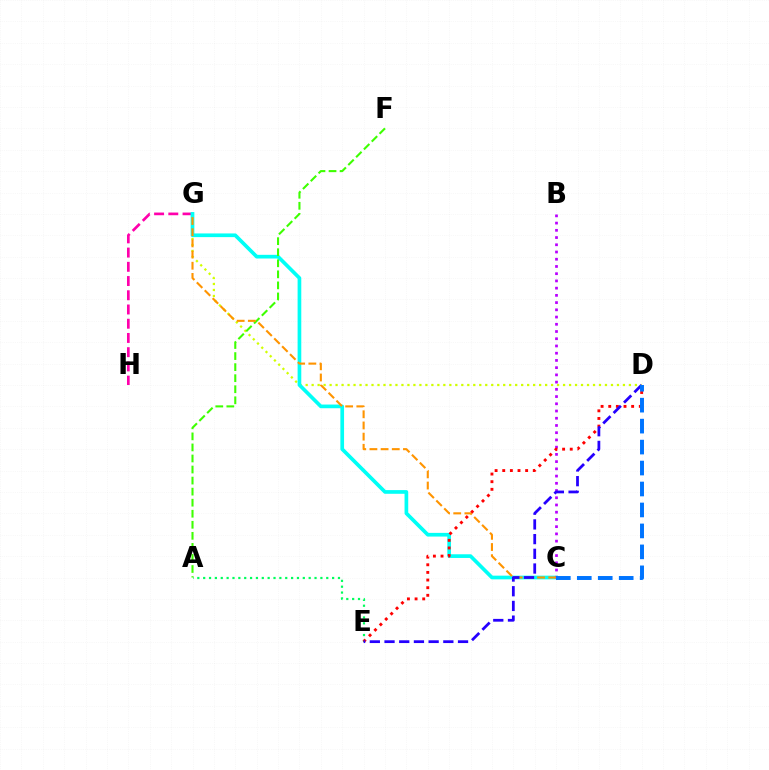{('G', 'H'): [{'color': '#ff00ac', 'line_style': 'dashed', 'thickness': 1.93}], ('D', 'G'): [{'color': '#d1ff00', 'line_style': 'dotted', 'thickness': 1.63}], ('C', 'G'): [{'color': '#00fff6', 'line_style': 'solid', 'thickness': 2.65}, {'color': '#ff9400', 'line_style': 'dashed', 'thickness': 1.52}], ('A', 'E'): [{'color': '#00ff5c', 'line_style': 'dotted', 'thickness': 1.59}], ('A', 'F'): [{'color': '#3dff00', 'line_style': 'dashed', 'thickness': 1.5}], ('B', 'C'): [{'color': '#b900ff', 'line_style': 'dotted', 'thickness': 1.96}], ('D', 'E'): [{'color': '#ff0000', 'line_style': 'dotted', 'thickness': 2.08}, {'color': '#2500ff', 'line_style': 'dashed', 'thickness': 2.0}], ('C', 'D'): [{'color': '#0074ff', 'line_style': 'dashed', 'thickness': 2.85}]}